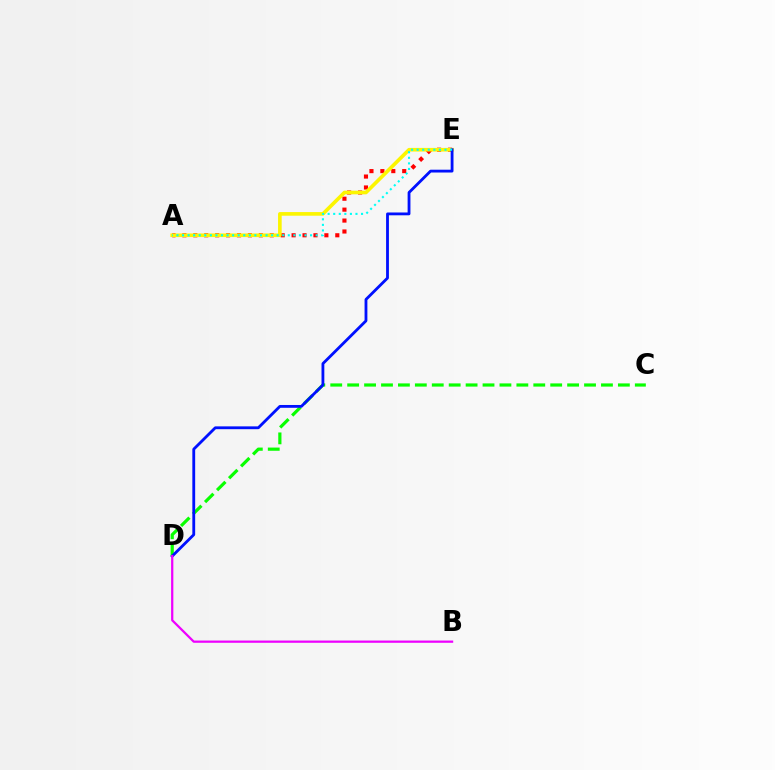{('A', 'E'): [{'color': '#ff0000', 'line_style': 'dotted', 'thickness': 2.97}, {'color': '#fcf500', 'line_style': 'solid', 'thickness': 2.62}, {'color': '#00fff6', 'line_style': 'dotted', 'thickness': 1.51}], ('C', 'D'): [{'color': '#08ff00', 'line_style': 'dashed', 'thickness': 2.3}], ('D', 'E'): [{'color': '#0010ff', 'line_style': 'solid', 'thickness': 2.03}], ('B', 'D'): [{'color': '#ee00ff', 'line_style': 'solid', 'thickness': 1.61}]}